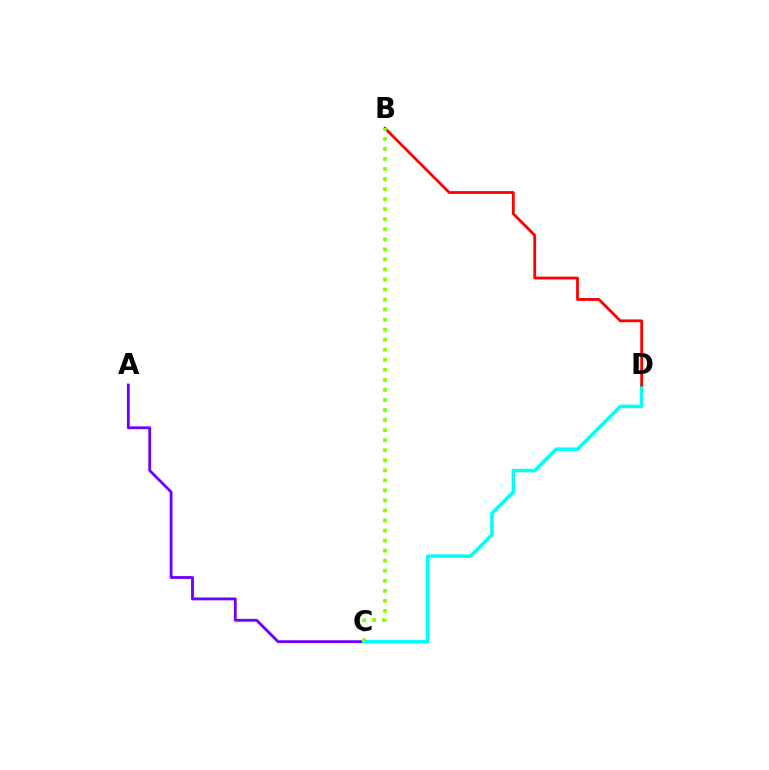{('A', 'C'): [{'color': '#7200ff', 'line_style': 'solid', 'thickness': 2.05}], ('C', 'D'): [{'color': '#00fff6', 'line_style': 'solid', 'thickness': 2.52}], ('B', 'D'): [{'color': '#ff0000', 'line_style': 'solid', 'thickness': 2.01}], ('B', 'C'): [{'color': '#84ff00', 'line_style': 'dotted', 'thickness': 2.73}]}